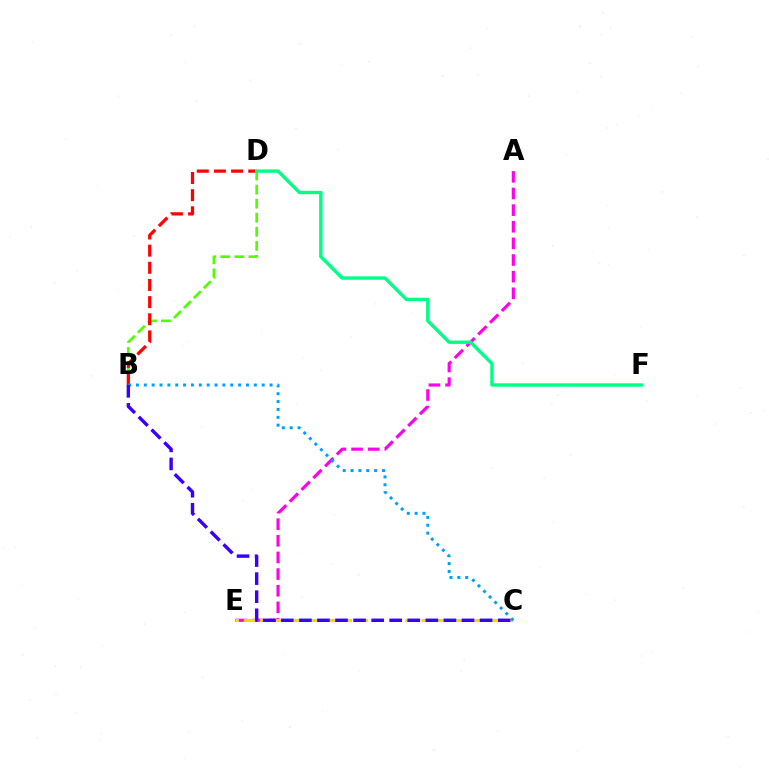{('B', 'D'): [{'color': '#4fff00', 'line_style': 'dashed', 'thickness': 1.91}, {'color': '#ff0000', 'line_style': 'dashed', 'thickness': 2.33}], ('A', 'E'): [{'color': '#ff00ed', 'line_style': 'dashed', 'thickness': 2.26}], ('C', 'E'): [{'color': '#ffd500', 'line_style': 'dashed', 'thickness': 2.19}], ('B', 'C'): [{'color': '#009eff', 'line_style': 'dotted', 'thickness': 2.14}, {'color': '#3700ff', 'line_style': 'dashed', 'thickness': 2.45}], ('D', 'F'): [{'color': '#00ff86', 'line_style': 'solid', 'thickness': 2.44}]}